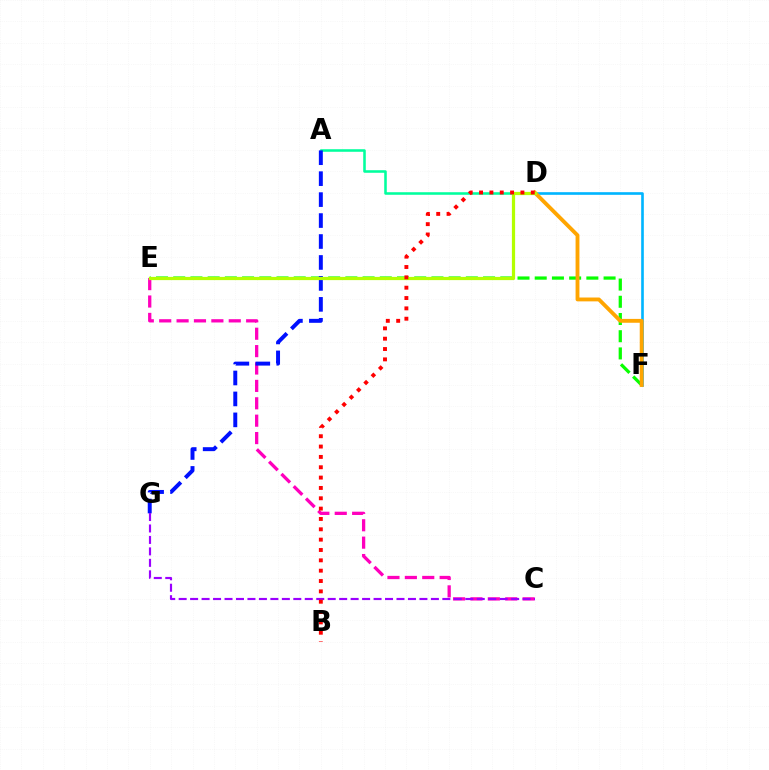{('D', 'F'): [{'color': '#00b5ff', 'line_style': 'solid', 'thickness': 1.9}, {'color': '#ffa500', 'line_style': 'solid', 'thickness': 2.77}], ('E', 'F'): [{'color': '#08ff00', 'line_style': 'dashed', 'thickness': 2.34}], ('A', 'D'): [{'color': '#00ff9d', 'line_style': 'solid', 'thickness': 1.84}], ('C', 'E'): [{'color': '#ff00bd', 'line_style': 'dashed', 'thickness': 2.36}], ('A', 'G'): [{'color': '#0010ff', 'line_style': 'dashed', 'thickness': 2.85}], ('C', 'G'): [{'color': '#9b00ff', 'line_style': 'dashed', 'thickness': 1.56}], ('D', 'E'): [{'color': '#b3ff00', 'line_style': 'solid', 'thickness': 2.32}], ('B', 'D'): [{'color': '#ff0000', 'line_style': 'dotted', 'thickness': 2.81}]}